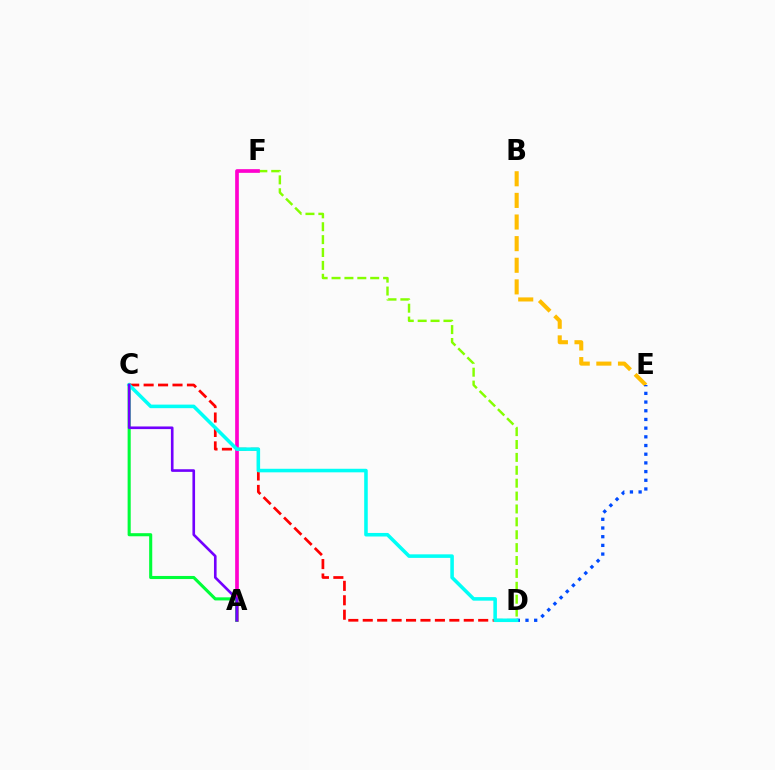{('B', 'E'): [{'color': '#ffbd00', 'line_style': 'dashed', 'thickness': 2.94}], ('D', 'E'): [{'color': '#004bff', 'line_style': 'dotted', 'thickness': 2.36}], ('C', 'D'): [{'color': '#ff0000', 'line_style': 'dashed', 'thickness': 1.96}, {'color': '#00fff6', 'line_style': 'solid', 'thickness': 2.56}], ('D', 'F'): [{'color': '#84ff00', 'line_style': 'dashed', 'thickness': 1.75}], ('A', 'F'): [{'color': '#ff00cf', 'line_style': 'solid', 'thickness': 2.65}], ('A', 'C'): [{'color': '#00ff39', 'line_style': 'solid', 'thickness': 2.23}, {'color': '#7200ff', 'line_style': 'solid', 'thickness': 1.89}]}